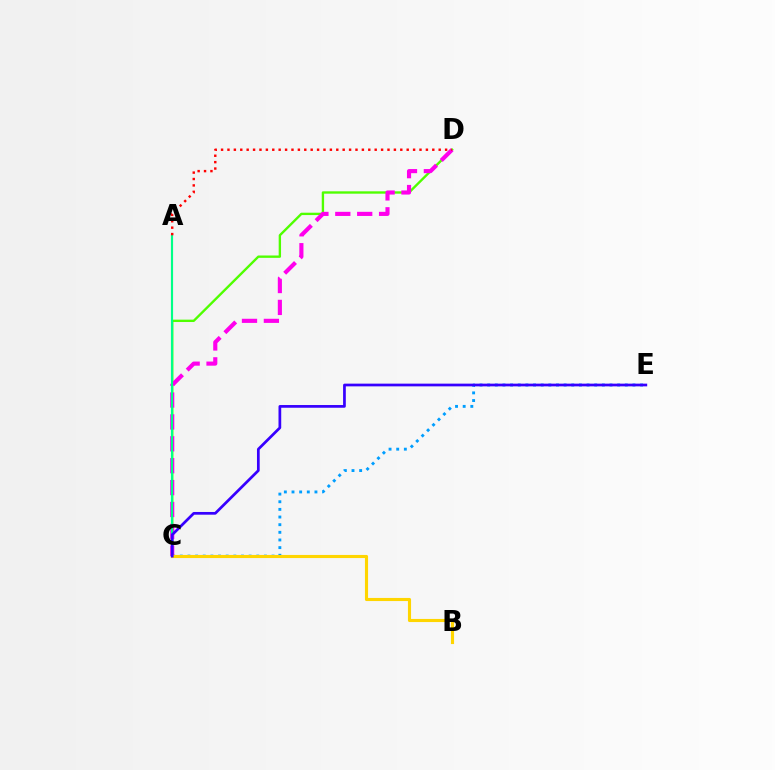{('C', 'E'): [{'color': '#009eff', 'line_style': 'dotted', 'thickness': 2.08}, {'color': '#3700ff', 'line_style': 'solid', 'thickness': 1.96}], ('C', 'D'): [{'color': '#4fff00', 'line_style': 'solid', 'thickness': 1.7}, {'color': '#ff00ed', 'line_style': 'dashed', 'thickness': 2.97}], ('A', 'C'): [{'color': '#00ff86', 'line_style': 'solid', 'thickness': 1.55}], ('A', 'D'): [{'color': '#ff0000', 'line_style': 'dotted', 'thickness': 1.74}], ('B', 'C'): [{'color': '#ffd500', 'line_style': 'solid', 'thickness': 2.25}]}